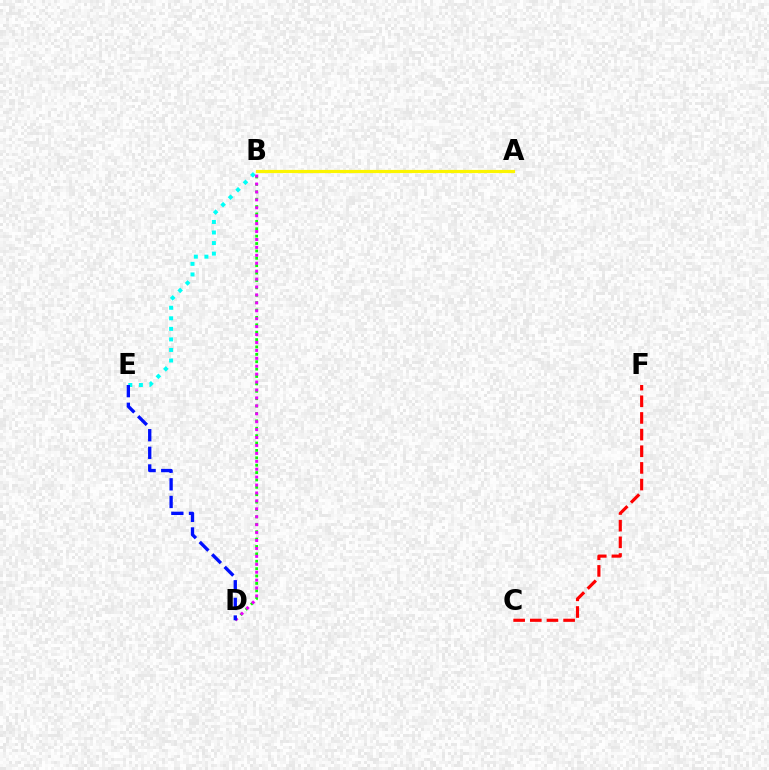{('B', 'D'): [{'color': '#08ff00', 'line_style': 'dotted', 'thickness': 2.01}, {'color': '#ee00ff', 'line_style': 'dotted', 'thickness': 2.15}], ('B', 'E'): [{'color': '#00fff6', 'line_style': 'dotted', 'thickness': 2.87}], ('A', 'B'): [{'color': '#fcf500', 'line_style': 'solid', 'thickness': 2.29}], ('C', 'F'): [{'color': '#ff0000', 'line_style': 'dashed', 'thickness': 2.26}], ('D', 'E'): [{'color': '#0010ff', 'line_style': 'dashed', 'thickness': 2.4}]}